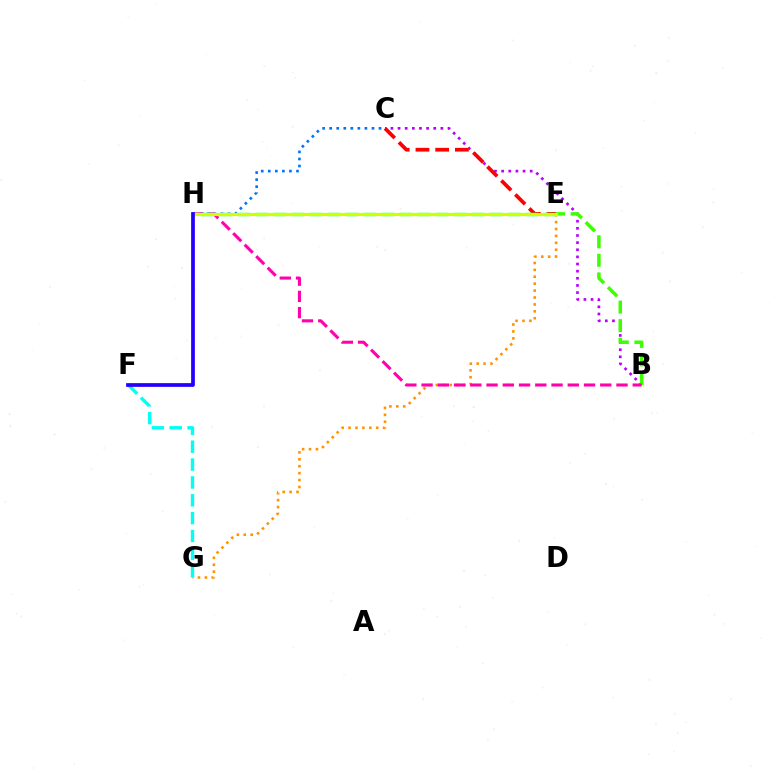{('B', 'C'): [{'color': '#b900ff', 'line_style': 'dotted', 'thickness': 1.94}], ('B', 'E'): [{'color': '#3dff00', 'line_style': 'dashed', 'thickness': 2.52}], ('C', 'E'): [{'color': '#ff0000', 'line_style': 'dashed', 'thickness': 2.68}], ('E', 'G'): [{'color': '#ff9400', 'line_style': 'dotted', 'thickness': 1.88}], ('B', 'H'): [{'color': '#ff00ac', 'line_style': 'dashed', 'thickness': 2.21}], ('E', 'H'): [{'color': '#00ff5c', 'line_style': 'dashed', 'thickness': 2.45}, {'color': '#d1ff00', 'line_style': 'solid', 'thickness': 2.29}], ('C', 'H'): [{'color': '#0074ff', 'line_style': 'dotted', 'thickness': 1.91}], ('F', 'G'): [{'color': '#00fff6', 'line_style': 'dashed', 'thickness': 2.43}], ('F', 'H'): [{'color': '#2500ff', 'line_style': 'solid', 'thickness': 2.69}]}